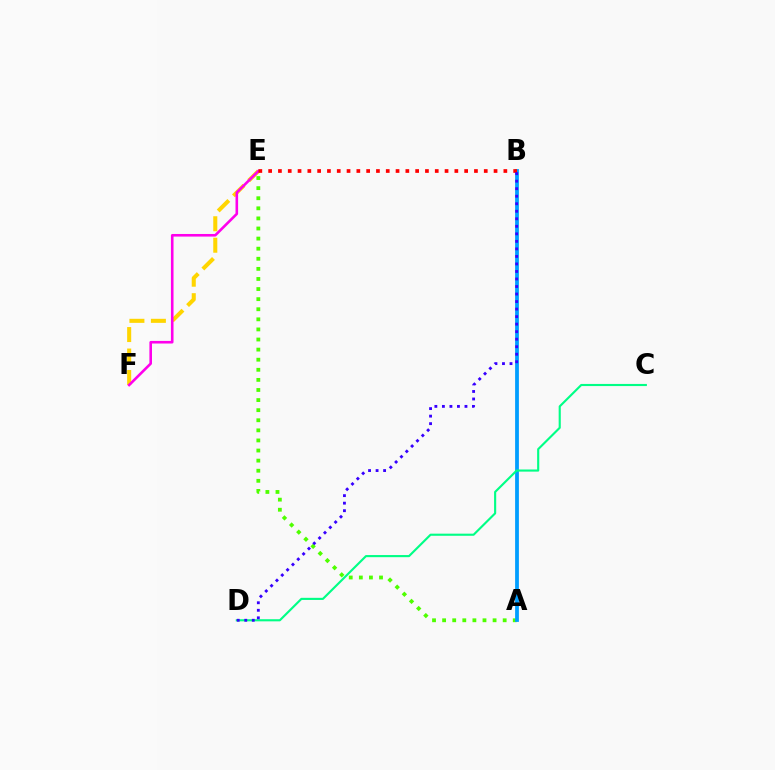{('E', 'F'): [{'color': '#ffd500', 'line_style': 'dashed', 'thickness': 2.92}, {'color': '#ff00ed', 'line_style': 'solid', 'thickness': 1.87}], ('A', 'E'): [{'color': '#4fff00', 'line_style': 'dotted', 'thickness': 2.74}], ('A', 'B'): [{'color': '#009eff', 'line_style': 'solid', 'thickness': 2.72}], ('B', 'E'): [{'color': '#ff0000', 'line_style': 'dotted', 'thickness': 2.66}], ('C', 'D'): [{'color': '#00ff86', 'line_style': 'solid', 'thickness': 1.53}], ('B', 'D'): [{'color': '#3700ff', 'line_style': 'dotted', 'thickness': 2.04}]}